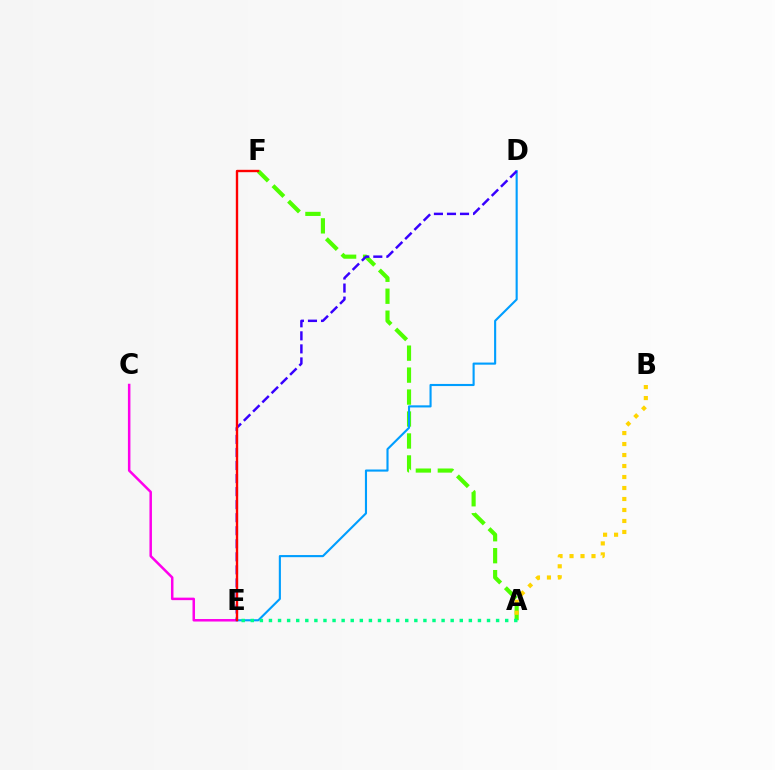{('A', 'F'): [{'color': '#4fff00', 'line_style': 'dashed', 'thickness': 2.98}], ('C', 'E'): [{'color': '#ff00ed', 'line_style': 'solid', 'thickness': 1.81}], ('A', 'B'): [{'color': '#ffd500', 'line_style': 'dotted', 'thickness': 2.99}], ('D', 'E'): [{'color': '#009eff', 'line_style': 'solid', 'thickness': 1.53}, {'color': '#3700ff', 'line_style': 'dashed', 'thickness': 1.77}], ('A', 'E'): [{'color': '#00ff86', 'line_style': 'dotted', 'thickness': 2.47}], ('E', 'F'): [{'color': '#ff0000', 'line_style': 'solid', 'thickness': 1.71}]}